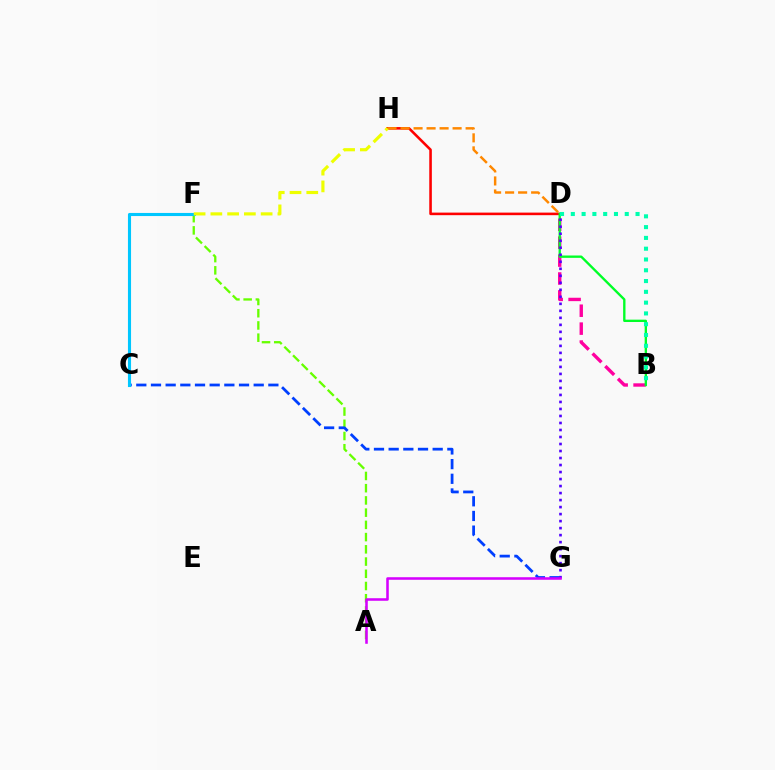{('D', 'H'): [{'color': '#ff0000', 'line_style': 'solid', 'thickness': 1.86}, {'color': '#ff8800', 'line_style': 'dashed', 'thickness': 1.77}], ('A', 'F'): [{'color': '#66ff00', 'line_style': 'dashed', 'thickness': 1.66}], ('C', 'G'): [{'color': '#003fff', 'line_style': 'dashed', 'thickness': 1.99}], ('B', 'D'): [{'color': '#ff00a0', 'line_style': 'dashed', 'thickness': 2.43}, {'color': '#00ff27', 'line_style': 'solid', 'thickness': 1.69}, {'color': '#00ffaf', 'line_style': 'dotted', 'thickness': 2.93}], ('C', 'F'): [{'color': '#00c7ff', 'line_style': 'solid', 'thickness': 2.23}], ('F', 'H'): [{'color': '#eeff00', 'line_style': 'dashed', 'thickness': 2.28}], ('D', 'G'): [{'color': '#4f00ff', 'line_style': 'dotted', 'thickness': 1.9}], ('A', 'G'): [{'color': '#d600ff', 'line_style': 'solid', 'thickness': 1.84}]}